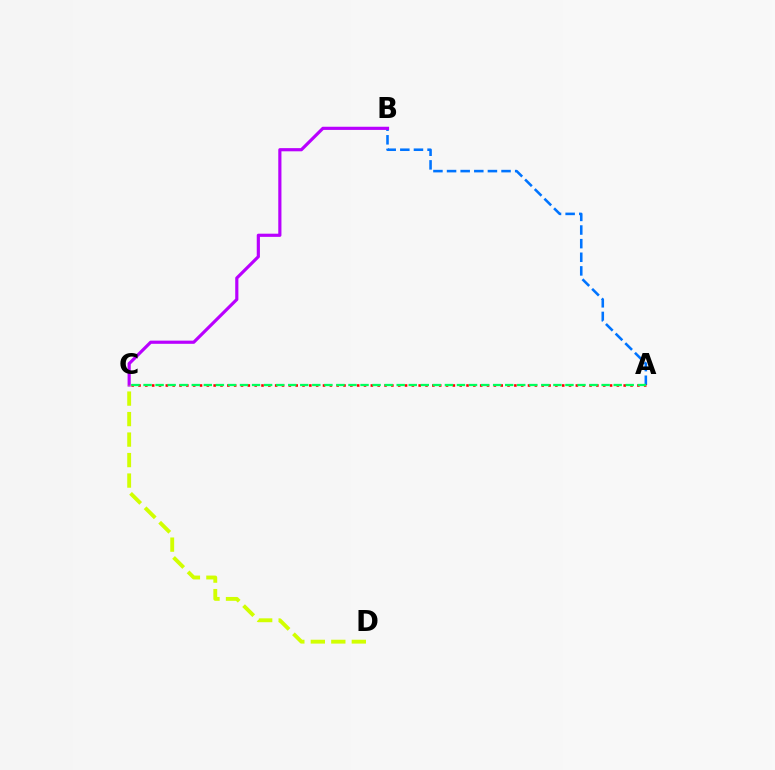{('A', 'B'): [{'color': '#0074ff', 'line_style': 'dashed', 'thickness': 1.85}], ('B', 'C'): [{'color': '#b900ff', 'line_style': 'solid', 'thickness': 2.28}], ('C', 'D'): [{'color': '#d1ff00', 'line_style': 'dashed', 'thickness': 2.78}], ('A', 'C'): [{'color': '#ff0000', 'line_style': 'dotted', 'thickness': 1.86}, {'color': '#00ff5c', 'line_style': 'dashed', 'thickness': 1.64}]}